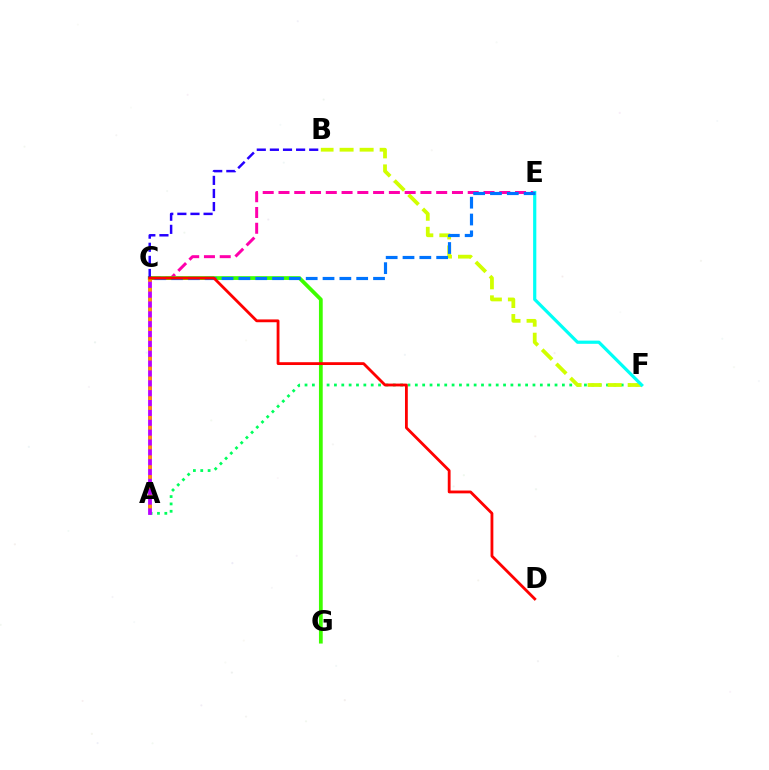{('A', 'F'): [{'color': '#00ff5c', 'line_style': 'dotted', 'thickness': 2.0}], ('B', 'F'): [{'color': '#d1ff00', 'line_style': 'dashed', 'thickness': 2.72}], ('C', 'E'): [{'color': '#ff00ac', 'line_style': 'dashed', 'thickness': 2.14}, {'color': '#0074ff', 'line_style': 'dashed', 'thickness': 2.29}], ('A', 'C'): [{'color': '#b900ff', 'line_style': 'solid', 'thickness': 2.73}, {'color': '#ff9400', 'line_style': 'dotted', 'thickness': 2.68}], ('C', 'G'): [{'color': '#3dff00', 'line_style': 'solid', 'thickness': 2.71}], ('E', 'F'): [{'color': '#00fff6', 'line_style': 'solid', 'thickness': 2.3}], ('B', 'C'): [{'color': '#2500ff', 'line_style': 'dashed', 'thickness': 1.78}], ('C', 'D'): [{'color': '#ff0000', 'line_style': 'solid', 'thickness': 2.02}]}